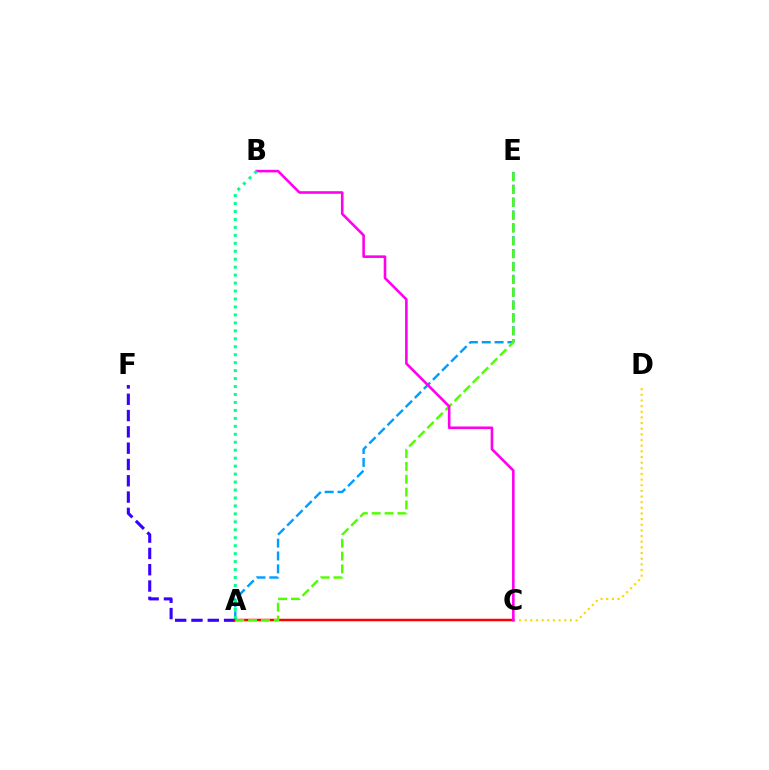{('A', 'E'): [{'color': '#009eff', 'line_style': 'dashed', 'thickness': 1.75}, {'color': '#4fff00', 'line_style': 'dashed', 'thickness': 1.74}], ('C', 'D'): [{'color': '#ffd500', 'line_style': 'dotted', 'thickness': 1.53}], ('A', 'F'): [{'color': '#3700ff', 'line_style': 'dashed', 'thickness': 2.21}], ('A', 'C'): [{'color': '#ff0000', 'line_style': 'solid', 'thickness': 1.8}], ('B', 'C'): [{'color': '#ff00ed', 'line_style': 'solid', 'thickness': 1.87}], ('A', 'B'): [{'color': '#00ff86', 'line_style': 'dotted', 'thickness': 2.16}]}